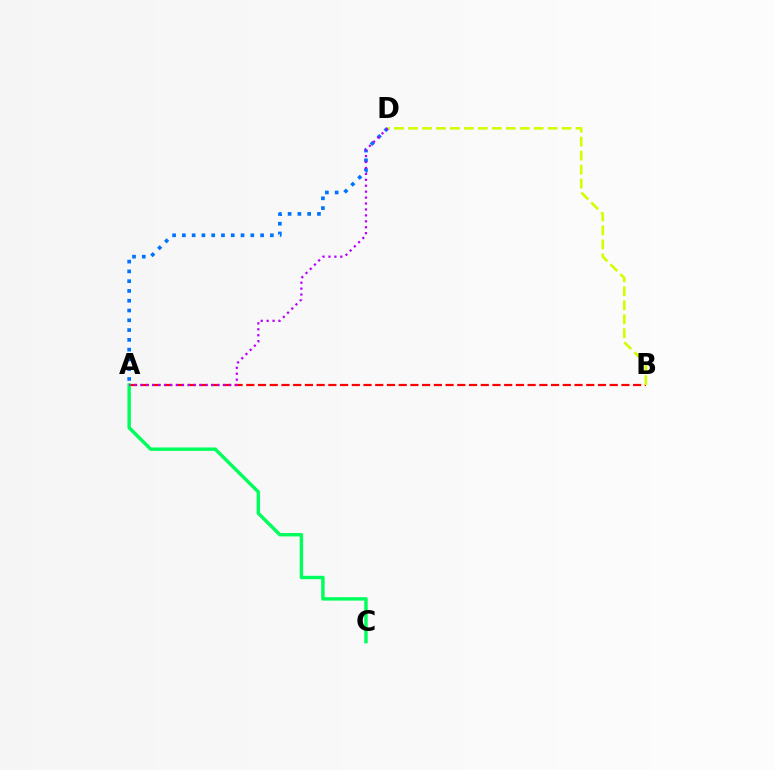{('A', 'B'): [{'color': '#ff0000', 'line_style': 'dashed', 'thickness': 1.59}], ('B', 'D'): [{'color': '#d1ff00', 'line_style': 'dashed', 'thickness': 1.9}], ('A', 'D'): [{'color': '#0074ff', 'line_style': 'dotted', 'thickness': 2.66}, {'color': '#b900ff', 'line_style': 'dotted', 'thickness': 1.61}], ('A', 'C'): [{'color': '#00ff5c', 'line_style': 'solid', 'thickness': 2.47}]}